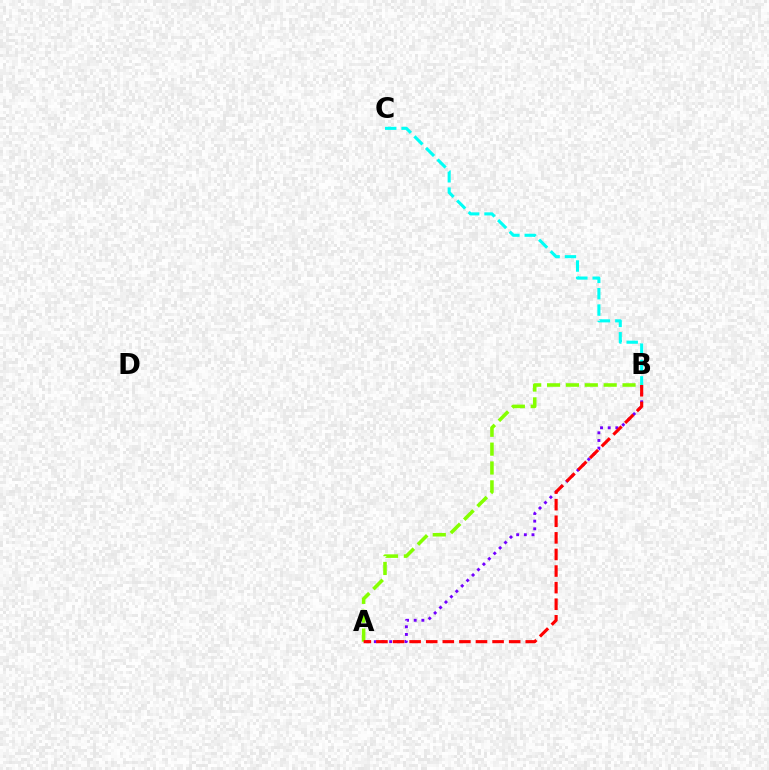{('B', 'C'): [{'color': '#00fff6', 'line_style': 'dashed', 'thickness': 2.22}], ('A', 'B'): [{'color': '#7200ff', 'line_style': 'dotted', 'thickness': 2.08}, {'color': '#84ff00', 'line_style': 'dashed', 'thickness': 2.56}, {'color': '#ff0000', 'line_style': 'dashed', 'thickness': 2.25}]}